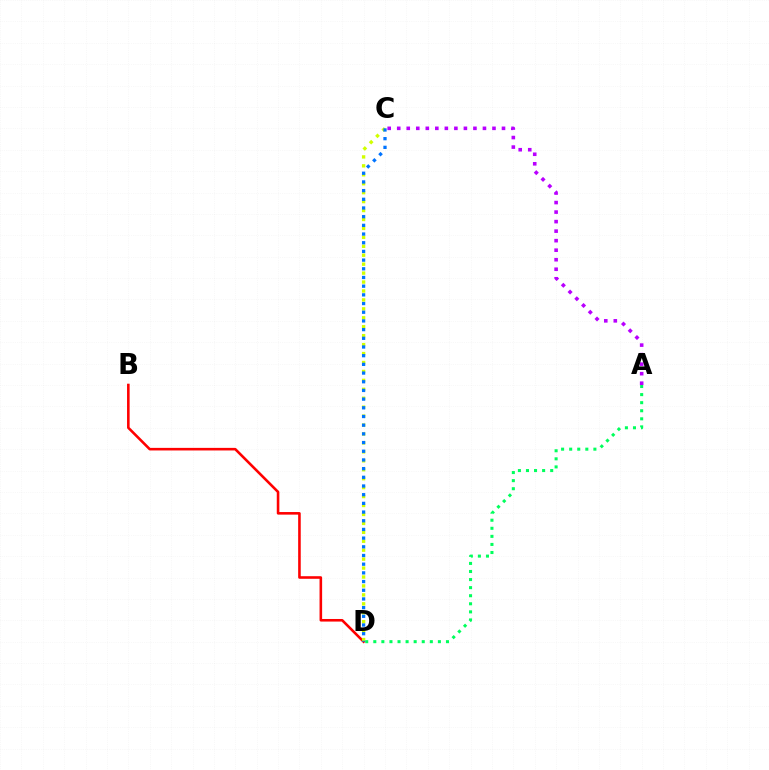{('A', 'C'): [{'color': '#b900ff', 'line_style': 'dotted', 'thickness': 2.59}], ('B', 'D'): [{'color': '#ff0000', 'line_style': 'solid', 'thickness': 1.86}], ('C', 'D'): [{'color': '#d1ff00', 'line_style': 'dotted', 'thickness': 2.43}, {'color': '#0074ff', 'line_style': 'dotted', 'thickness': 2.36}], ('A', 'D'): [{'color': '#00ff5c', 'line_style': 'dotted', 'thickness': 2.19}]}